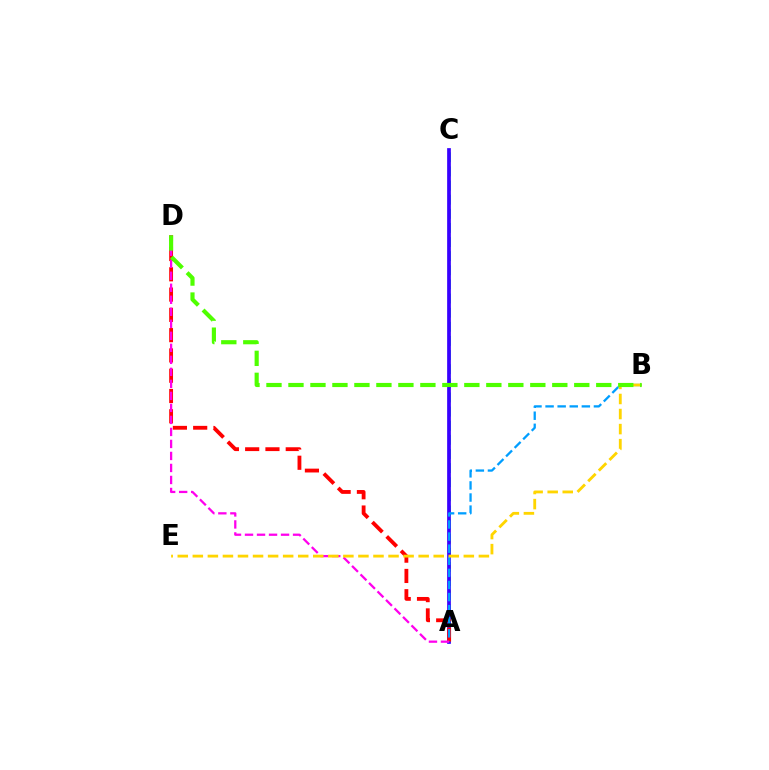{('A', 'C'): [{'color': '#00ff86', 'line_style': 'dashed', 'thickness': 1.92}, {'color': '#3700ff', 'line_style': 'solid', 'thickness': 2.68}], ('A', 'D'): [{'color': '#ff0000', 'line_style': 'dashed', 'thickness': 2.76}, {'color': '#ff00ed', 'line_style': 'dashed', 'thickness': 1.63}], ('A', 'B'): [{'color': '#009eff', 'line_style': 'dashed', 'thickness': 1.64}], ('B', 'E'): [{'color': '#ffd500', 'line_style': 'dashed', 'thickness': 2.05}], ('B', 'D'): [{'color': '#4fff00', 'line_style': 'dashed', 'thickness': 2.99}]}